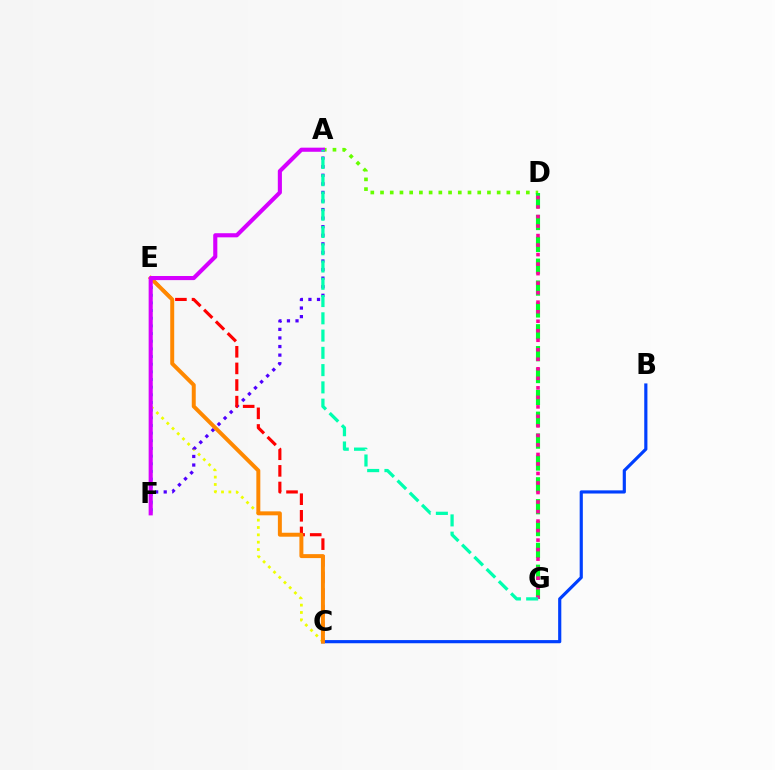{('C', 'E'): [{'color': '#eeff00', 'line_style': 'dotted', 'thickness': 2.0}, {'color': '#ff0000', 'line_style': 'dashed', 'thickness': 2.26}, {'color': '#ff8800', 'line_style': 'solid', 'thickness': 2.85}], ('A', 'F'): [{'color': '#4f00ff', 'line_style': 'dotted', 'thickness': 2.33}, {'color': '#d600ff', 'line_style': 'solid', 'thickness': 2.96}], ('A', 'D'): [{'color': '#66ff00', 'line_style': 'dotted', 'thickness': 2.64}], ('E', 'F'): [{'color': '#00c7ff', 'line_style': 'dotted', 'thickness': 2.08}], ('D', 'G'): [{'color': '#00ff27', 'line_style': 'dashed', 'thickness': 2.97}, {'color': '#ff00a0', 'line_style': 'dotted', 'thickness': 2.59}], ('B', 'C'): [{'color': '#003fff', 'line_style': 'solid', 'thickness': 2.28}], ('A', 'G'): [{'color': '#00ffaf', 'line_style': 'dashed', 'thickness': 2.35}]}